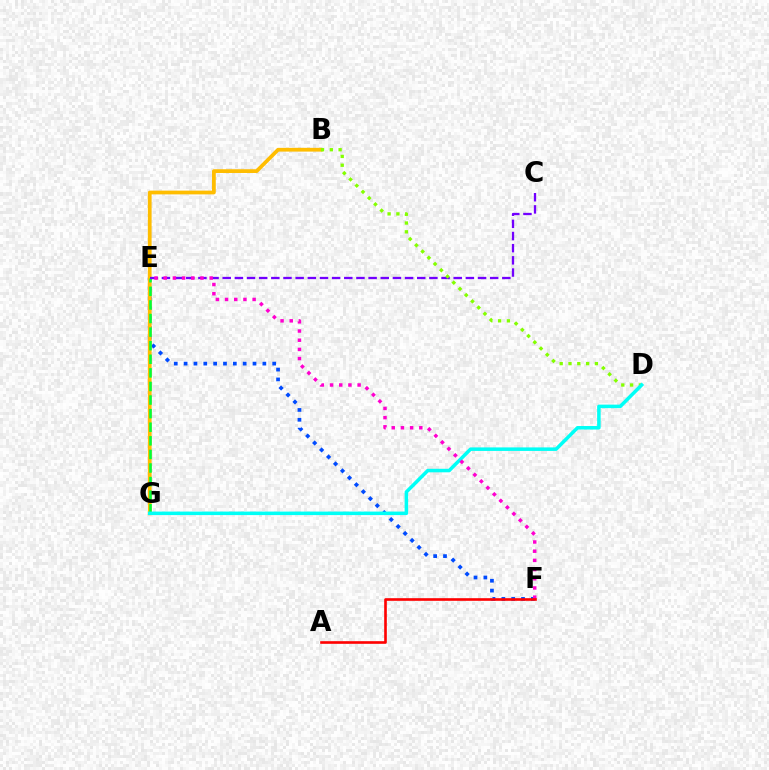{('E', 'F'): [{'color': '#004bff', 'line_style': 'dotted', 'thickness': 2.67}, {'color': '#ff00cf', 'line_style': 'dotted', 'thickness': 2.5}], ('B', 'G'): [{'color': '#ffbd00', 'line_style': 'solid', 'thickness': 2.7}], ('E', 'G'): [{'color': '#00ff39', 'line_style': 'dashed', 'thickness': 1.85}], ('C', 'E'): [{'color': '#7200ff', 'line_style': 'dashed', 'thickness': 1.65}], ('B', 'D'): [{'color': '#84ff00', 'line_style': 'dotted', 'thickness': 2.39}], ('D', 'G'): [{'color': '#00fff6', 'line_style': 'solid', 'thickness': 2.54}], ('A', 'F'): [{'color': '#ff0000', 'line_style': 'solid', 'thickness': 1.9}]}